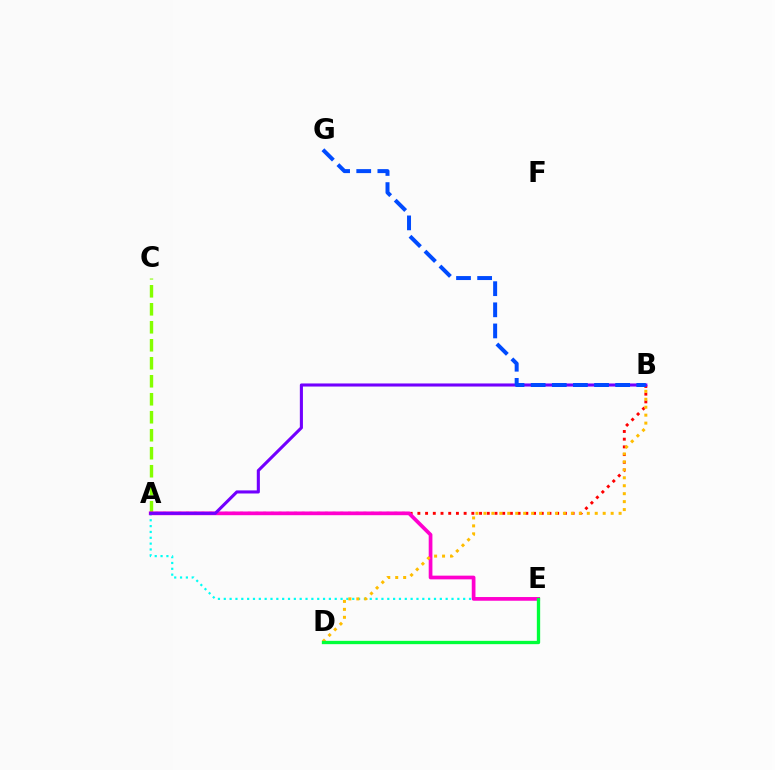{('A', 'B'): [{'color': '#ff0000', 'line_style': 'dotted', 'thickness': 2.09}, {'color': '#7200ff', 'line_style': 'solid', 'thickness': 2.22}], ('A', 'C'): [{'color': '#84ff00', 'line_style': 'dashed', 'thickness': 2.44}], ('A', 'E'): [{'color': '#00fff6', 'line_style': 'dotted', 'thickness': 1.59}, {'color': '#ff00cf', 'line_style': 'solid', 'thickness': 2.67}], ('B', 'D'): [{'color': '#ffbd00', 'line_style': 'dotted', 'thickness': 2.16}], ('B', 'G'): [{'color': '#004bff', 'line_style': 'dashed', 'thickness': 2.87}], ('D', 'E'): [{'color': '#00ff39', 'line_style': 'solid', 'thickness': 2.39}]}